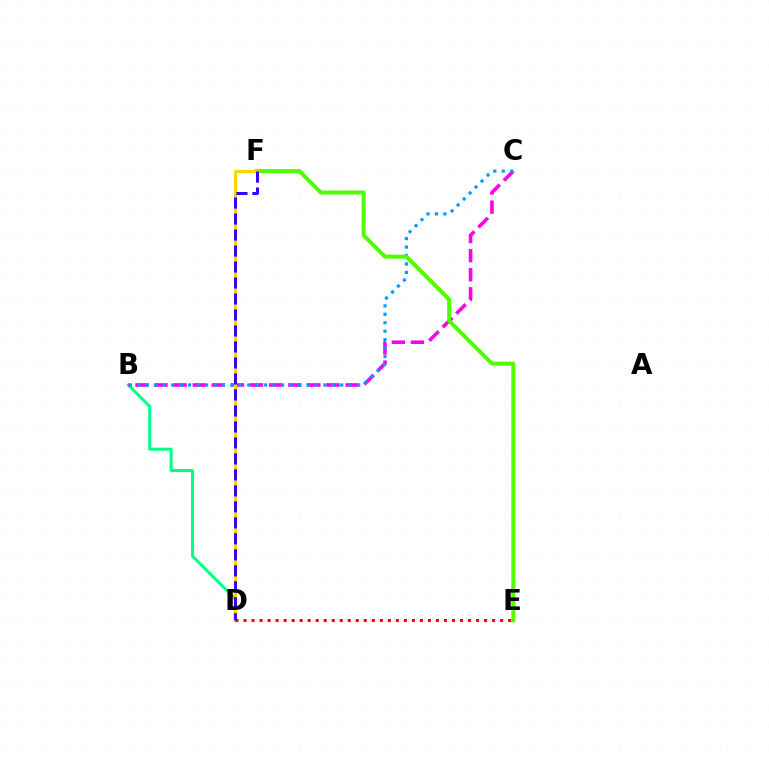{('B', 'D'): [{'color': '#00ff86', 'line_style': 'solid', 'thickness': 2.15}], ('B', 'C'): [{'color': '#ff00ed', 'line_style': 'dashed', 'thickness': 2.6}, {'color': '#009eff', 'line_style': 'dotted', 'thickness': 2.3}], ('E', 'F'): [{'color': '#4fff00', 'line_style': 'solid', 'thickness': 2.88}], ('D', 'F'): [{'color': '#ffd500', 'line_style': 'solid', 'thickness': 2.21}, {'color': '#3700ff', 'line_style': 'dashed', 'thickness': 2.17}], ('D', 'E'): [{'color': '#ff0000', 'line_style': 'dotted', 'thickness': 2.18}]}